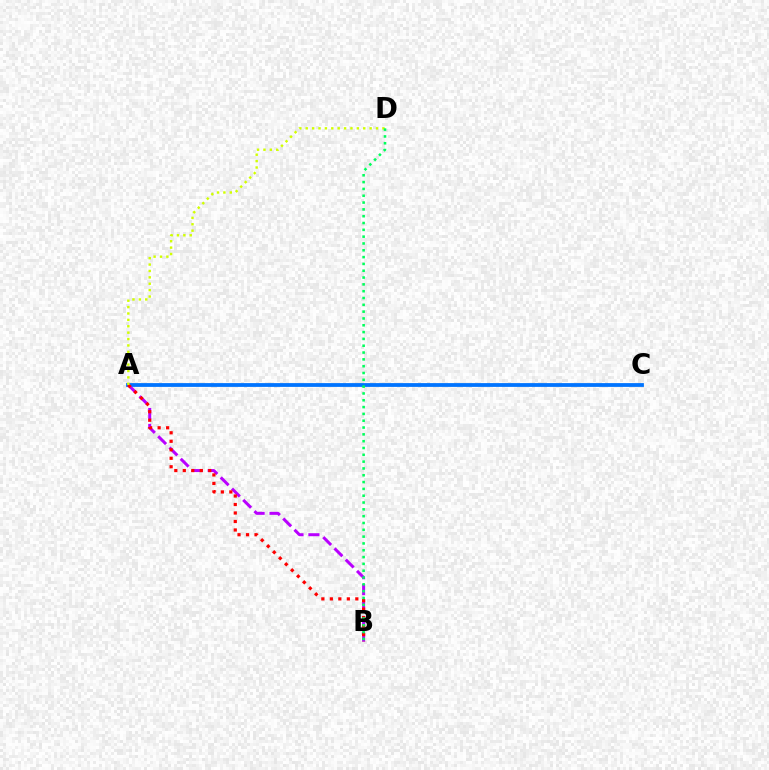{('A', 'C'): [{'color': '#0074ff', 'line_style': 'solid', 'thickness': 2.72}], ('A', 'B'): [{'color': '#b900ff', 'line_style': 'dashed', 'thickness': 2.16}, {'color': '#ff0000', 'line_style': 'dotted', 'thickness': 2.31}], ('A', 'D'): [{'color': '#d1ff00', 'line_style': 'dotted', 'thickness': 1.74}], ('B', 'D'): [{'color': '#00ff5c', 'line_style': 'dotted', 'thickness': 1.85}]}